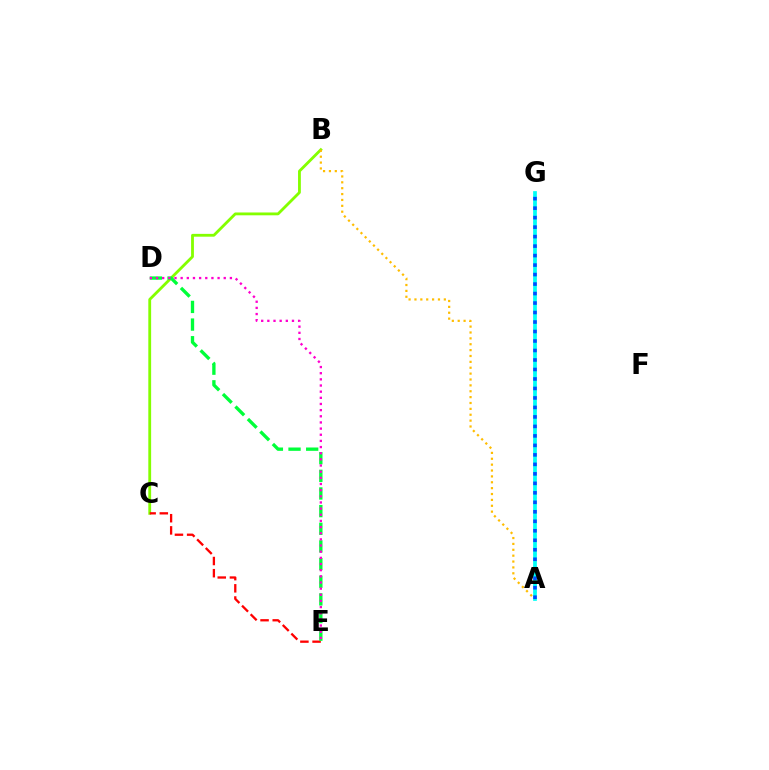{('B', 'C'): [{'color': '#84ff00', 'line_style': 'solid', 'thickness': 2.03}], ('A', 'G'): [{'color': '#7200ff', 'line_style': 'dotted', 'thickness': 1.7}, {'color': '#00fff6', 'line_style': 'solid', 'thickness': 2.67}, {'color': '#004bff', 'line_style': 'dotted', 'thickness': 2.58}], ('C', 'E'): [{'color': '#ff0000', 'line_style': 'dashed', 'thickness': 1.65}], ('D', 'E'): [{'color': '#00ff39', 'line_style': 'dashed', 'thickness': 2.4}, {'color': '#ff00cf', 'line_style': 'dotted', 'thickness': 1.67}], ('A', 'B'): [{'color': '#ffbd00', 'line_style': 'dotted', 'thickness': 1.6}]}